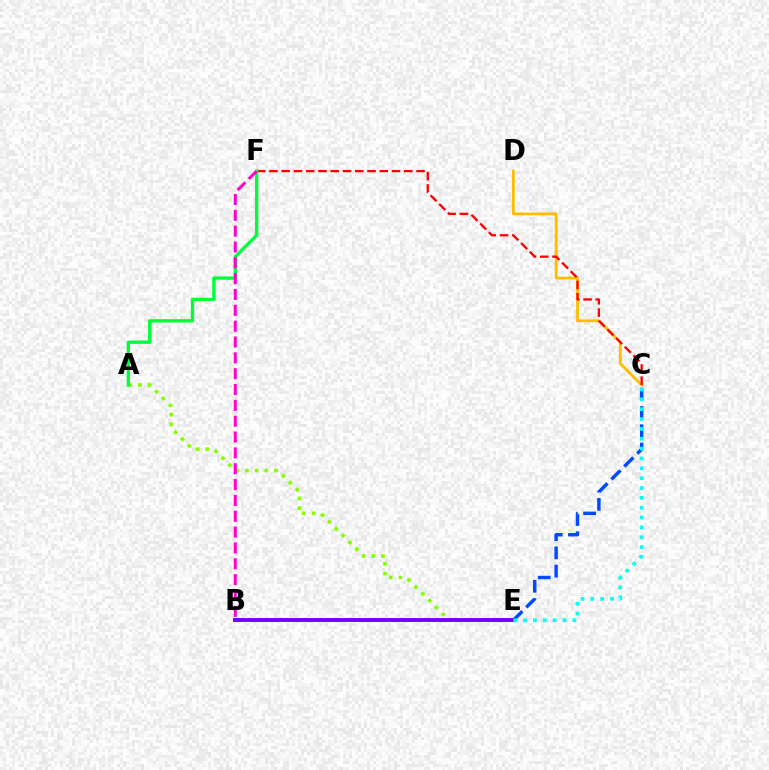{('A', 'E'): [{'color': '#84ff00', 'line_style': 'dotted', 'thickness': 2.63}], ('C', 'D'): [{'color': '#ffbd00', 'line_style': 'solid', 'thickness': 2.02}], ('C', 'E'): [{'color': '#004bff', 'line_style': 'dashed', 'thickness': 2.48}, {'color': '#00fff6', 'line_style': 'dotted', 'thickness': 2.68}], ('B', 'E'): [{'color': '#7200ff', 'line_style': 'solid', 'thickness': 2.81}], ('C', 'F'): [{'color': '#ff0000', 'line_style': 'dashed', 'thickness': 1.67}], ('A', 'F'): [{'color': '#00ff39', 'line_style': 'solid', 'thickness': 2.38}], ('B', 'F'): [{'color': '#ff00cf', 'line_style': 'dashed', 'thickness': 2.15}]}